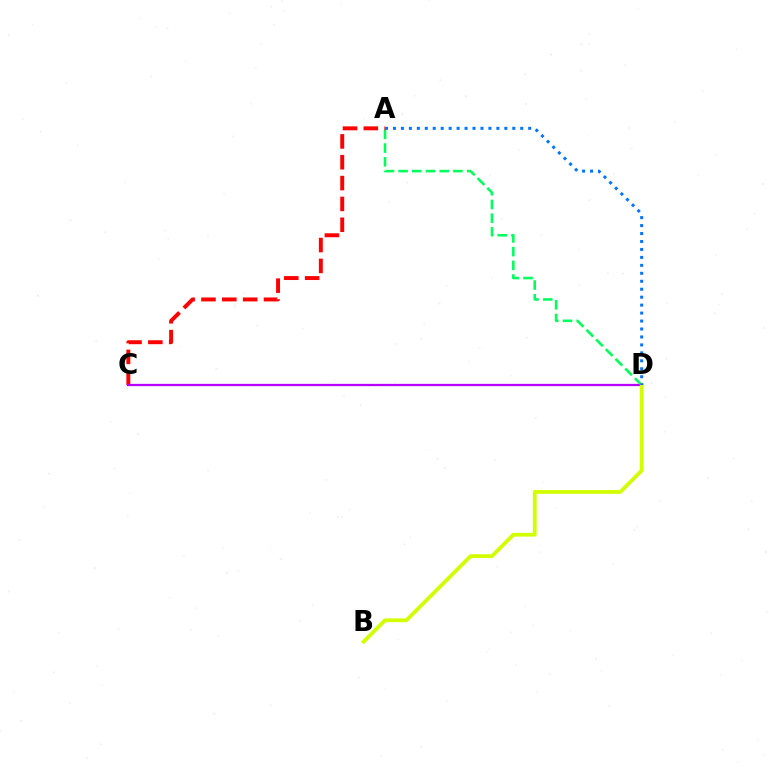{('A', 'D'): [{'color': '#00ff5c', 'line_style': 'dashed', 'thickness': 1.86}, {'color': '#0074ff', 'line_style': 'dotted', 'thickness': 2.16}], ('A', 'C'): [{'color': '#ff0000', 'line_style': 'dashed', 'thickness': 2.83}], ('C', 'D'): [{'color': '#b900ff', 'line_style': 'solid', 'thickness': 1.63}], ('B', 'D'): [{'color': '#d1ff00', 'line_style': 'solid', 'thickness': 2.73}]}